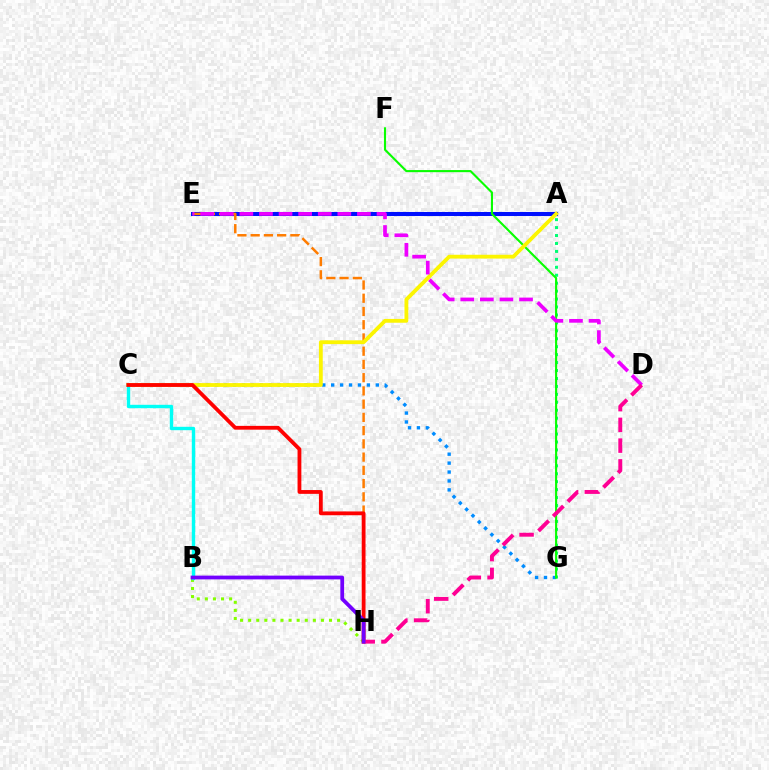{('B', 'H'): [{'color': '#84ff00', 'line_style': 'dotted', 'thickness': 2.2}, {'color': '#7200ff', 'line_style': 'solid', 'thickness': 2.71}], ('A', 'E'): [{'color': '#0010ff', 'line_style': 'solid', 'thickness': 2.91}], ('E', 'H'): [{'color': '#ff7c00', 'line_style': 'dashed', 'thickness': 1.8}], ('C', 'G'): [{'color': '#008cff', 'line_style': 'dotted', 'thickness': 2.42}], ('A', 'G'): [{'color': '#00ff74', 'line_style': 'dotted', 'thickness': 2.16}], ('F', 'G'): [{'color': '#08ff00', 'line_style': 'solid', 'thickness': 1.52}], ('A', 'C'): [{'color': '#fcf500', 'line_style': 'solid', 'thickness': 2.75}], ('B', 'C'): [{'color': '#00fff6', 'line_style': 'solid', 'thickness': 2.44}], ('D', 'E'): [{'color': '#ee00ff', 'line_style': 'dashed', 'thickness': 2.66}], ('C', 'H'): [{'color': '#ff0000', 'line_style': 'solid', 'thickness': 2.74}], ('D', 'H'): [{'color': '#ff0094', 'line_style': 'dashed', 'thickness': 2.82}]}